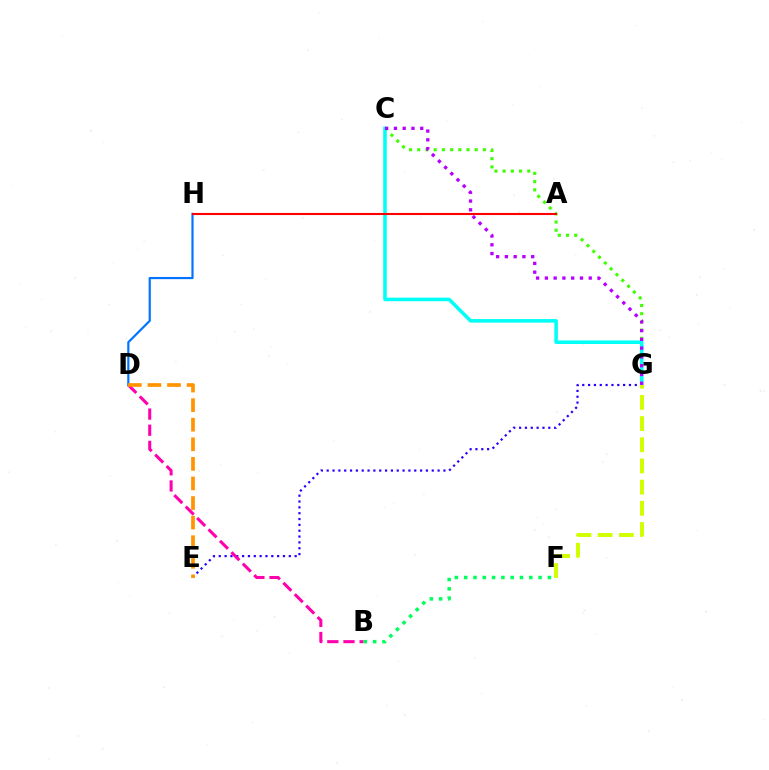{('E', 'G'): [{'color': '#2500ff', 'line_style': 'dotted', 'thickness': 1.59}], ('C', 'G'): [{'color': '#3dff00', 'line_style': 'dotted', 'thickness': 2.23}, {'color': '#00fff6', 'line_style': 'solid', 'thickness': 2.56}, {'color': '#b900ff', 'line_style': 'dotted', 'thickness': 2.38}], ('B', 'D'): [{'color': '#ff00ac', 'line_style': 'dashed', 'thickness': 2.19}], ('B', 'F'): [{'color': '#00ff5c', 'line_style': 'dotted', 'thickness': 2.53}], ('D', 'H'): [{'color': '#0074ff', 'line_style': 'solid', 'thickness': 1.57}], ('F', 'G'): [{'color': '#d1ff00', 'line_style': 'dashed', 'thickness': 2.88}], ('D', 'E'): [{'color': '#ff9400', 'line_style': 'dashed', 'thickness': 2.66}], ('A', 'H'): [{'color': '#ff0000', 'line_style': 'solid', 'thickness': 1.51}]}